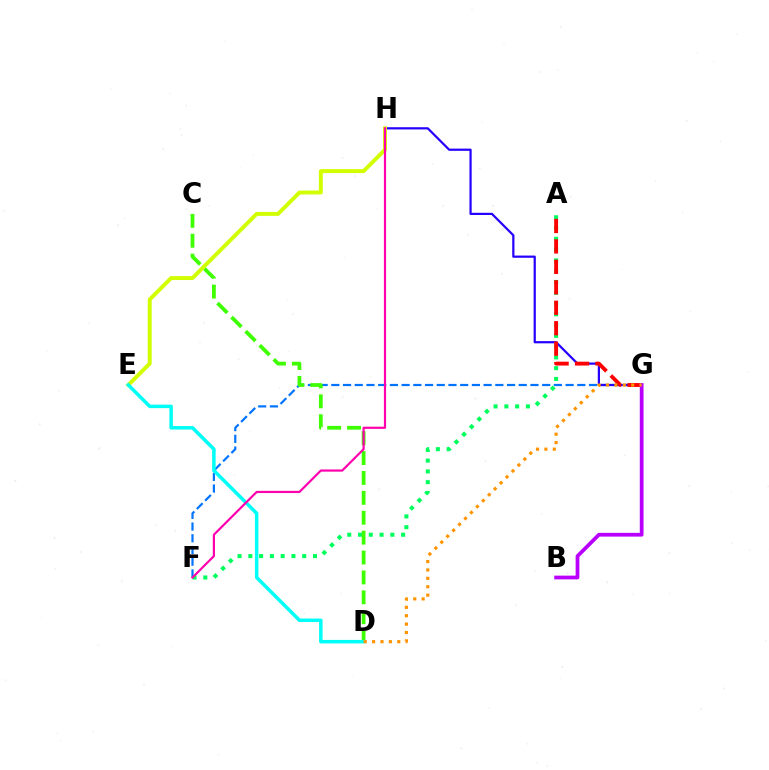{('A', 'F'): [{'color': '#00ff5c', 'line_style': 'dotted', 'thickness': 2.93}], ('F', 'G'): [{'color': '#0074ff', 'line_style': 'dashed', 'thickness': 1.59}], ('G', 'H'): [{'color': '#2500ff', 'line_style': 'solid', 'thickness': 1.6}], ('A', 'G'): [{'color': '#ff0000', 'line_style': 'dashed', 'thickness': 2.78}], ('C', 'D'): [{'color': '#3dff00', 'line_style': 'dashed', 'thickness': 2.7}], ('E', 'H'): [{'color': '#d1ff00', 'line_style': 'solid', 'thickness': 2.83}], ('B', 'G'): [{'color': '#b900ff', 'line_style': 'solid', 'thickness': 2.7}], ('D', 'E'): [{'color': '#00fff6', 'line_style': 'solid', 'thickness': 2.52}], ('F', 'H'): [{'color': '#ff00ac', 'line_style': 'solid', 'thickness': 1.57}], ('D', 'G'): [{'color': '#ff9400', 'line_style': 'dotted', 'thickness': 2.28}]}